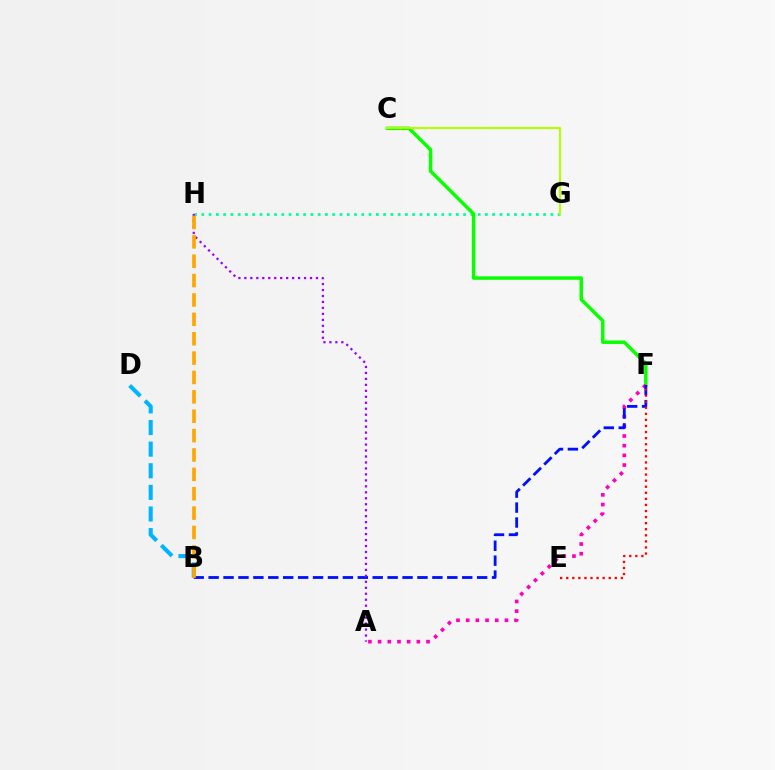{('B', 'D'): [{'color': '#00b5ff', 'line_style': 'dashed', 'thickness': 2.94}], ('G', 'H'): [{'color': '#00ff9d', 'line_style': 'dotted', 'thickness': 1.98}], ('C', 'F'): [{'color': '#08ff00', 'line_style': 'solid', 'thickness': 2.5}], ('C', 'G'): [{'color': '#b3ff00', 'line_style': 'solid', 'thickness': 1.52}], ('A', 'F'): [{'color': '#ff00bd', 'line_style': 'dotted', 'thickness': 2.63}], ('B', 'F'): [{'color': '#0010ff', 'line_style': 'dashed', 'thickness': 2.03}], ('A', 'H'): [{'color': '#9b00ff', 'line_style': 'dotted', 'thickness': 1.62}], ('B', 'H'): [{'color': '#ffa500', 'line_style': 'dashed', 'thickness': 2.63}], ('E', 'F'): [{'color': '#ff0000', 'line_style': 'dotted', 'thickness': 1.65}]}